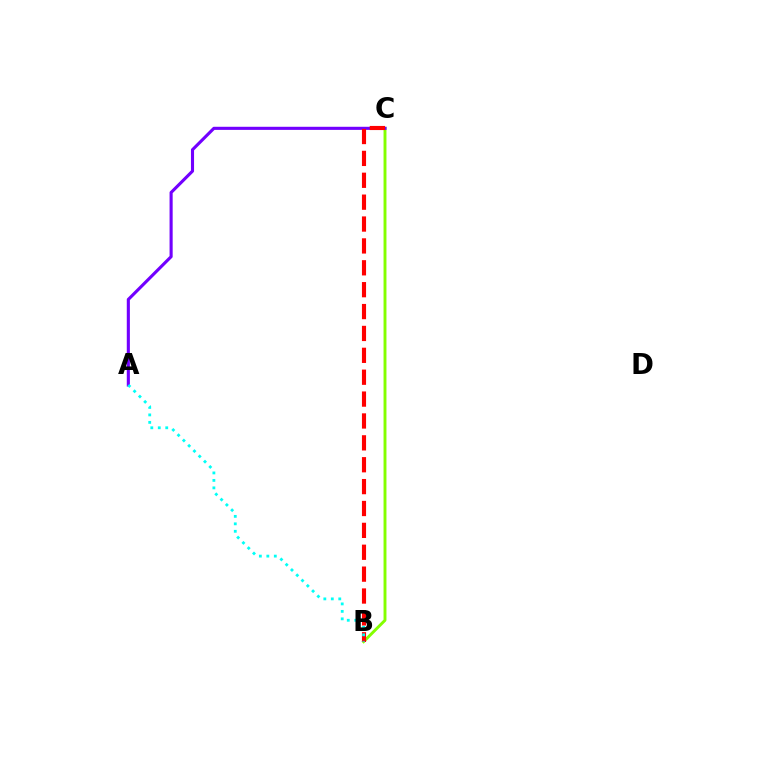{('B', 'C'): [{'color': '#84ff00', 'line_style': 'solid', 'thickness': 2.1}, {'color': '#ff0000', 'line_style': 'dashed', 'thickness': 2.97}], ('A', 'C'): [{'color': '#7200ff', 'line_style': 'solid', 'thickness': 2.24}], ('A', 'B'): [{'color': '#00fff6', 'line_style': 'dotted', 'thickness': 2.03}]}